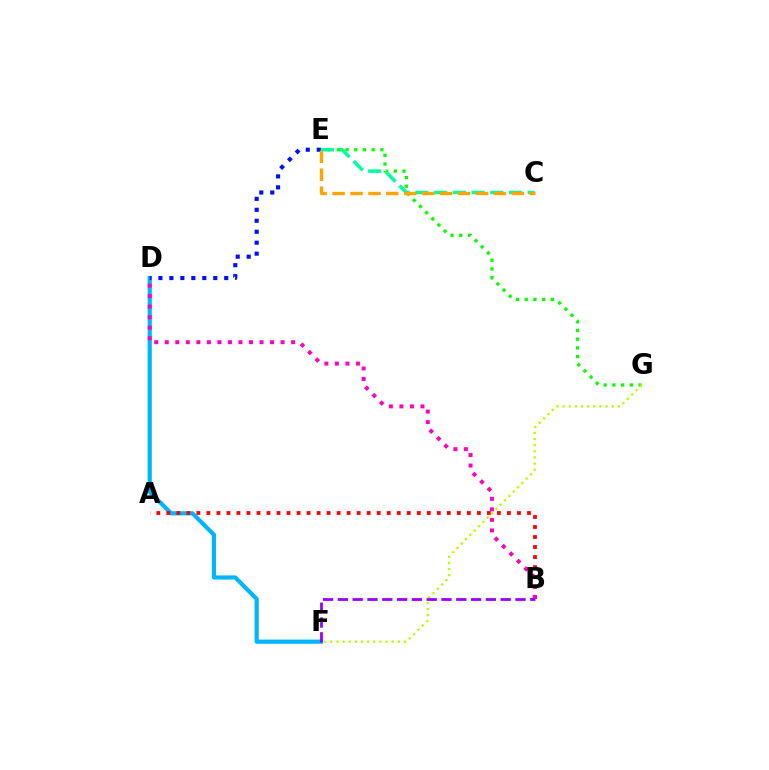{('D', 'F'): [{'color': '#00b5ff', 'line_style': 'solid', 'thickness': 3.0}], ('E', 'G'): [{'color': '#08ff00', 'line_style': 'dotted', 'thickness': 2.37}], ('C', 'E'): [{'color': '#00ff9d', 'line_style': 'dashed', 'thickness': 2.54}, {'color': '#ffa500', 'line_style': 'dashed', 'thickness': 2.44}], ('A', 'B'): [{'color': '#ff0000', 'line_style': 'dotted', 'thickness': 2.72}], ('F', 'G'): [{'color': '#b3ff00', 'line_style': 'dotted', 'thickness': 1.66}], ('D', 'E'): [{'color': '#0010ff', 'line_style': 'dotted', 'thickness': 2.98}], ('B', 'D'): [{'color': '#ff00bd', 'line_style': 'dotted', 'thickness': 2.86}], ('B', 'F'): [{'color': '#9b00ff', 'line_style': 'dashed', 'thickness': 2.01}]}